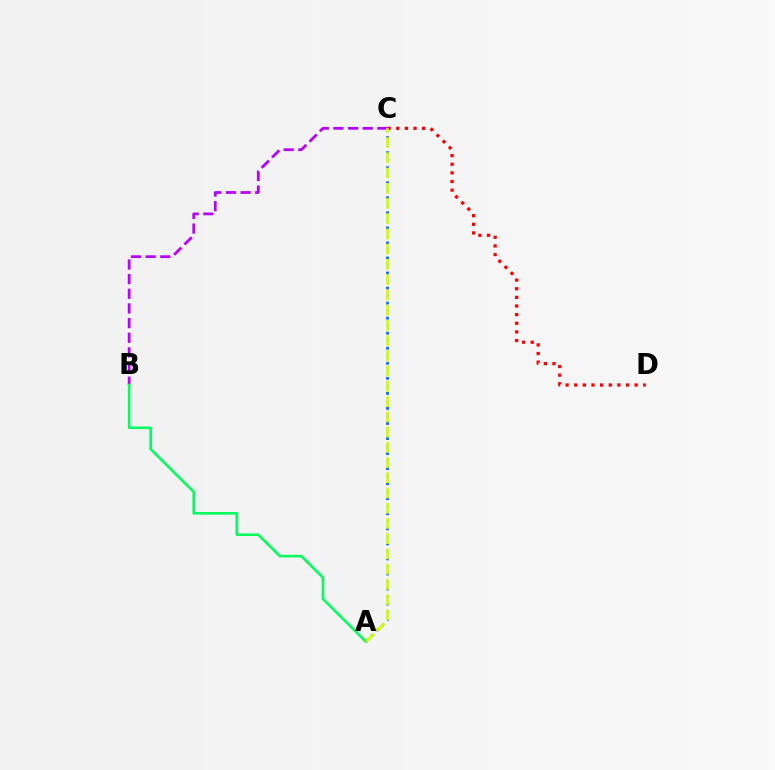{('A', 'C'): [{'color': '#0074ff', 'line_style': 'dotted', 'thickness': 2.04}, {'color': '#d1ff00', 'line_style': 'dashed', 'thickness': 2.07}], ('B', 'C'): [{'color': '#b900ff', 'line_style': 'dashed', 'thickness': 1.99}], ('A', 'B'): [{'color': '#00ff5c', 'line_style': 'solid', 'thickness': 1.87}], ('C', 'D'): [{'color': '#ff0000', 'line_style': 'dotted', 'thickness': 2.34}]}